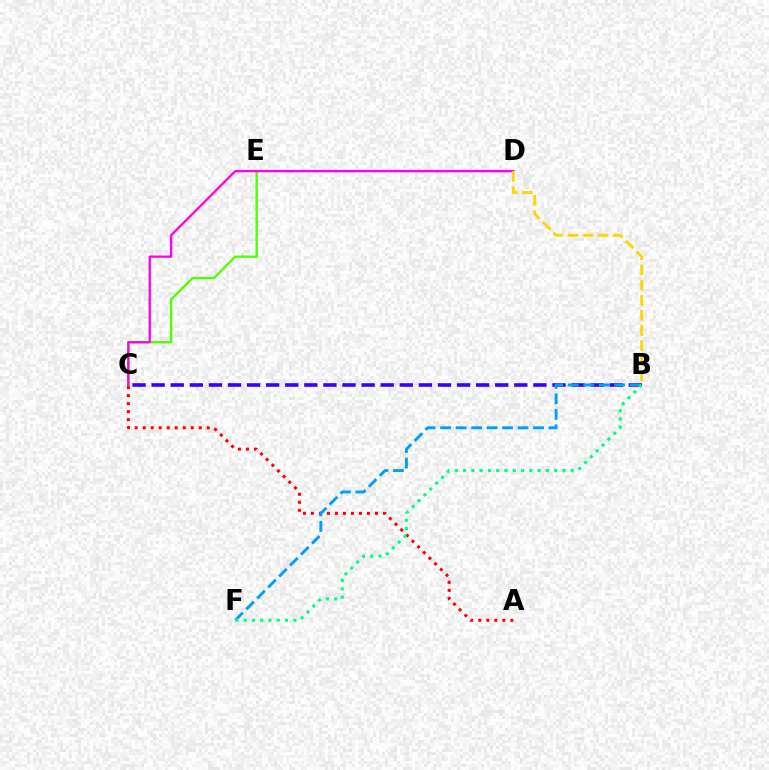{('C', 'E'): [{'color': '#4fff00', 'line_style': 'solid', 'thickness': 1.68}], ('C', 'D'): [{'color': '#ff00ed', 'line_style': 'solid', 'thickness': 1.66}], ('A', 'C'): [{'color': '#ff0000', 'line_style': 'dotted', 'thickness': 2.18}], ('B', 'D'): [{'color': '#ffd500', 'line_style': 'dashed', 'thickness': 2.06}], ('B', 'C'): [{'color': '#3700ff', 'line_style': 'dashed', 'thickness': 2.59}], ('B', 'F'): [{'color': '#009eff', 'line_style': 'dashed', 'thickness': 2.1}, {'color': '#00ff86', 'line_style': 'dotted', 'thickness': 2.25}]}